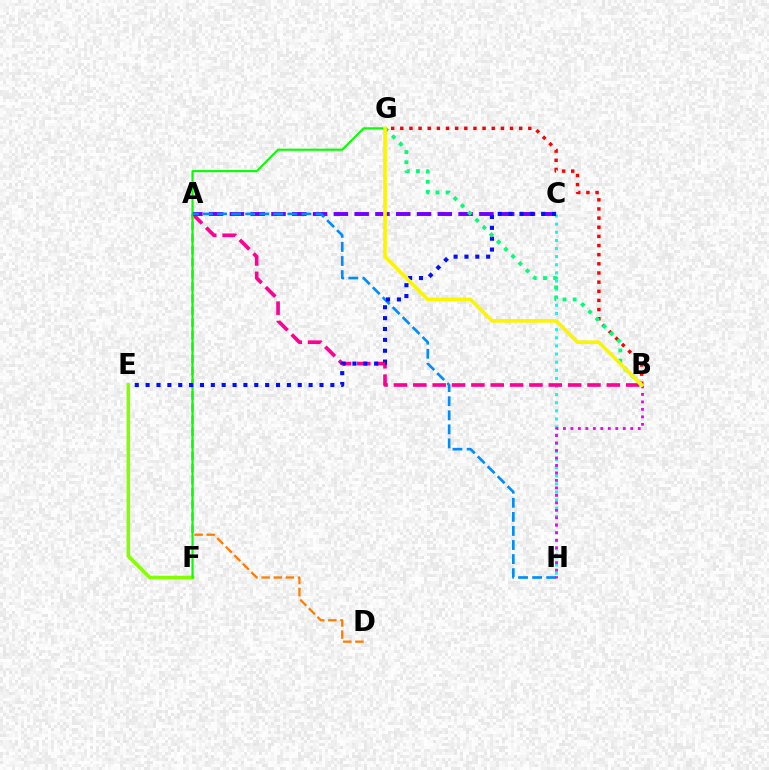{('E', 'F'): [{'color': '#84ff00', 'line_style': 'solid', 'thickness': 2.55}], ('C', 'H'): [{'color': '#00fff6', 'line_style': 'dotted', 'thickness': 2.21}], ('A', 'B'): [{'color': '#ff0094', 'line_style': 'dashed', 'thickness': 2.63}], ('A', 'D'): [{'color': '#ff7c00', 'line_style': 'dashed', 'thickness': 1.65}], ('F', 'G'): [{'color': '#08ff00', 'line_style': 'solid', 'thickness': 1.53}], ('B', 'G'): [{'color': '#ff0000', 'line_style': 'dotted', 'thickness': 2.48}, {'color': '#00ff74', 'line_style': 'dotted', 'thickness': 2.78}, {'color': '#fcf500', 'line_style': 'solid', 'thickness': 2.62}], ('A', 'C'): [{'color': '#7200ff', 'line_style': 'dashed', 'thickness': 2.82}], ('A', 'H'): [{'color': '#008cff', 'line_style': 'dashed', 'thickness': 1.91}], ('B', 'H'): [{'color': '#ee00ff', 'line_style': 'dotted', 'thickness': 2.03}], ('C', 'E'): [{'color': '#0010ff', 'line_style': 'dotted', 'thickness': 2.95}]}